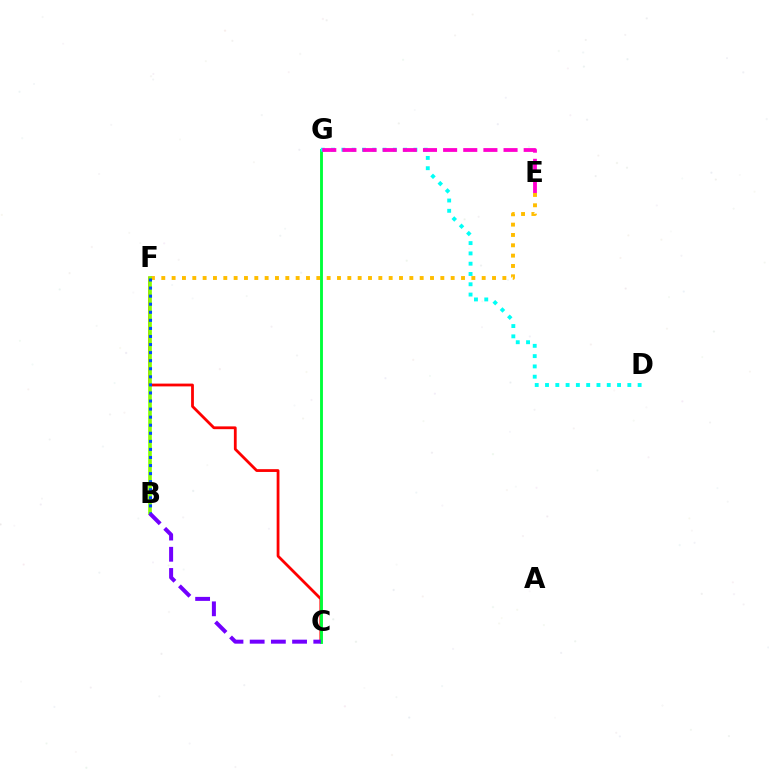{('E', 'F'): [{'color': '#ffbd00', 'line_style': 'dotted', 'thickness': 2.81}], ('C', 'F'): [{'color': '#ff0000', 'line_style': 'solid', 'thickness': 2.01}], ('B', 'F'): [{'color': '#84ff00', 'line_style': 'solid', 'thickness': 2.62}, {'color': '#004bff', 'line_style': 'dotted', 'thickness': 2.19}], ('C', 'G'): [{'color': '#00ff39', 'line_style': 'solid', 'thickness': 2.07}], ('D', 'G'): [{'color': '#00fff6', 'line_style': 'dotted', 'thickness': 2.8}], ('B', 'C'): [{'color': '#7200ff', 'line_style': 'dashed', 'thickness': 2.88}], ('E', 'G'): [{'color': '#ff00cf', 'line_style': 'dashed', 'thickness': 2.74}]}